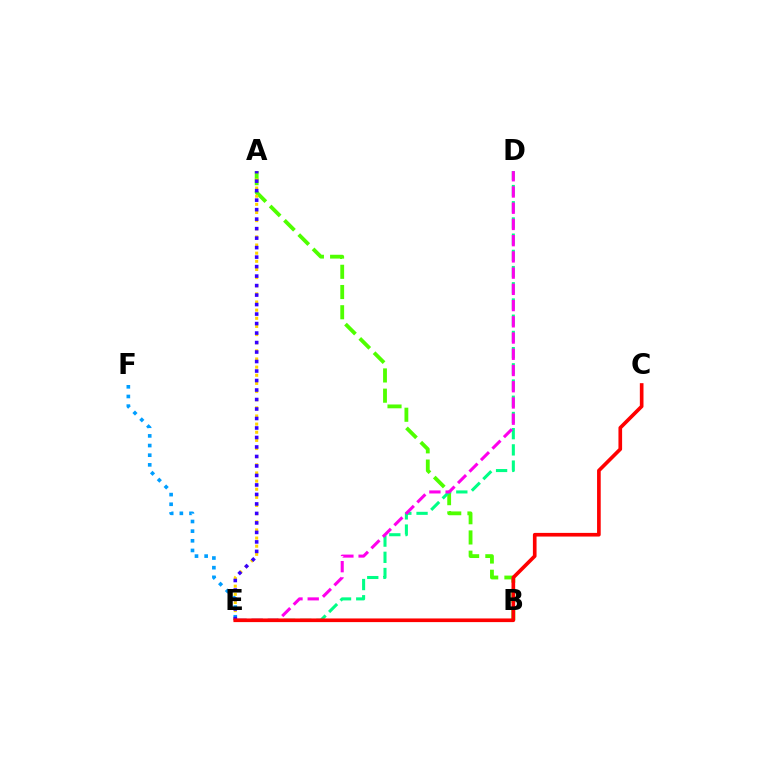{('E', 'F'): [{'color': '#009eff', 'line_style': 'dotted', 'thickness': 2.62}], ('A', 'B'): [{'color': '#4fff00', 'line_style': 'dashed', 'thickness': 2.75}], ('A', 'E'): [{'color': '#ffd500', 'line_style': 'dotted', 'thickness': 2.21}, {'color': '#3700ff', 'line_style': 'dotted', 'thickness': 2.58}], ('D', 'E'): [{'color': '#00ff86', 'line_style': 'dashed', 'thickness': 2.2}, {'color': '#ff00ed', 'line_style': 'dashed', 'thickness': 2.2}], ('C', 'E'): [{'color': '#ff0000', 'line_style': 'solid', 'thickness': 2.63}]}